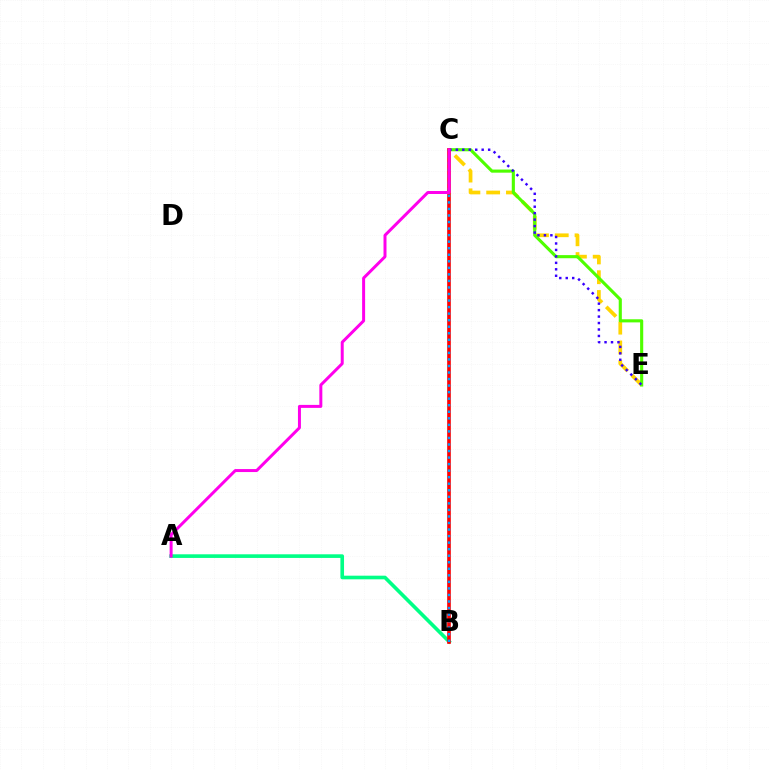{('C', 'E'): [{'color': '#ffd500', 'line_style': 'dashed', 'thickness': 2.69}, {'color': '#4fff00', 'line_style': 'solid', 'thickness': 2.24}, {'color': '#3700ff', 'line_style': 'dotted', 'thickness': 1.76}], ('A', 'B'): [{'color': '#00ff86', 'line_style': 'solid', 'thickness': 2.62}], ('B', 'C'): [{'color': '#ff0000', 'line_style': 'solid', 'thickness': 2.63}, {'color': '#009eff', 'line_style': 'dotted', 'thickness': 1.78}], ('A', 'C'): [{'color': '#ff00ed', 'line_style': 'solid', 'thickness': 2.15}]}